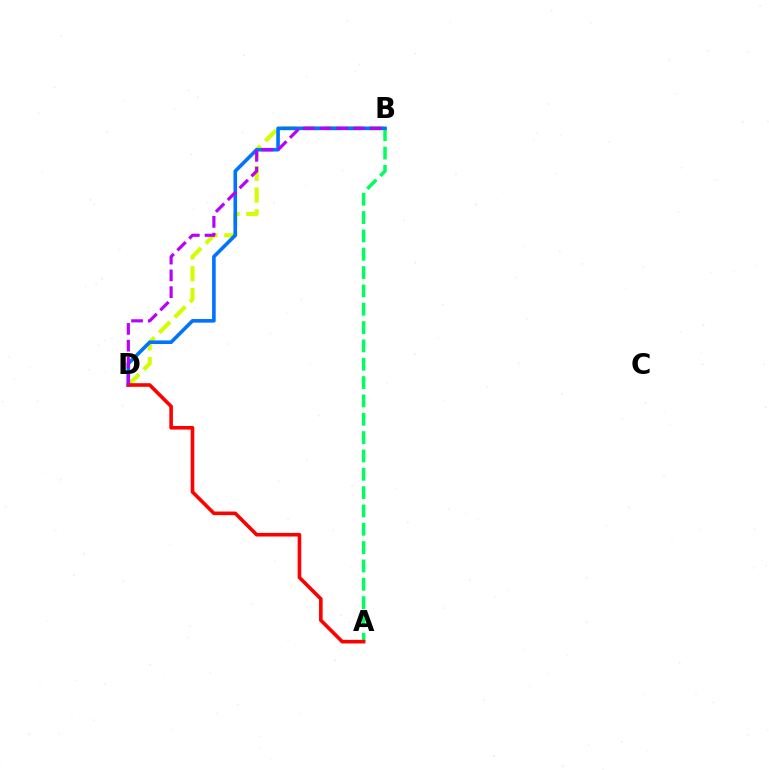{('A', 'B'): [{'color': '#00ff5c', 'line_style': 'dashed', 'thickness': 2.49}], ('B', 'D'): [{'color': '#d1ff00', 'line_style': 'dashed', 'thickness': 2.95}, {'color': '#0074ff', 'line_style': 'solid', 'thickness': 2.6}, {'color': '#b900ff', 'line_style': 'dashed', 'thickness': 2.28}], ('A', 'D'): [{'color': '#ff0000', 'line_style': 'solid', 'thickness': 2.6}]}